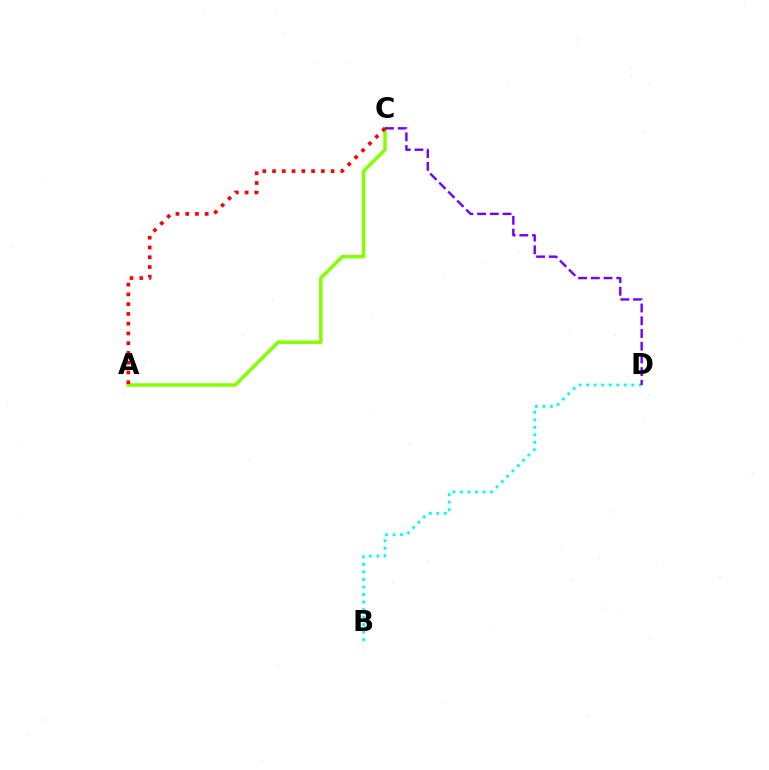{('B', 'D'): [{'color': '#00fff6', 'line_style': 'dotted', 'thickness': 2.04}], ('A', 'C'): [{'color': '#84ff00', 'line_style': 'solid', 'thickness': 2.51}, {'color': '#ff0000', 'line_style': 'dotted', 'thickness': 2.65}], ('C', 'D'): [{'color': '#7200ff', 'line_style': 'dashed', 'thickness': 1.73}]}